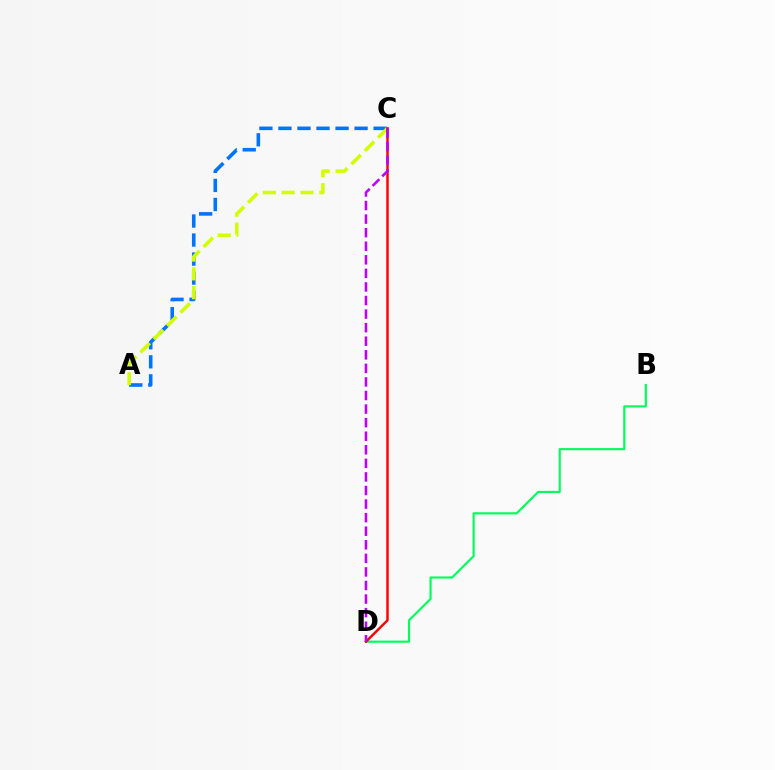{('B', 'D'): [{'color': '#00ff5c', 'line_style': 'solid', 'thickness': 1.56}], ('A', 'C'): [{'color': '#0074ff', 'line_style': 'dashed', 'thickness': 2.59}, {'color': '#d1ff00', 'line_style': 'dashed', 'thickness': 2.56}], ('C', 'D'): [{'color': '#ff0000', 'line_style': 'solid', 'thickness': 1.76}, {'color': '#b900ff', 'line_style': 'dashed', 'thickness': 1.84}]}